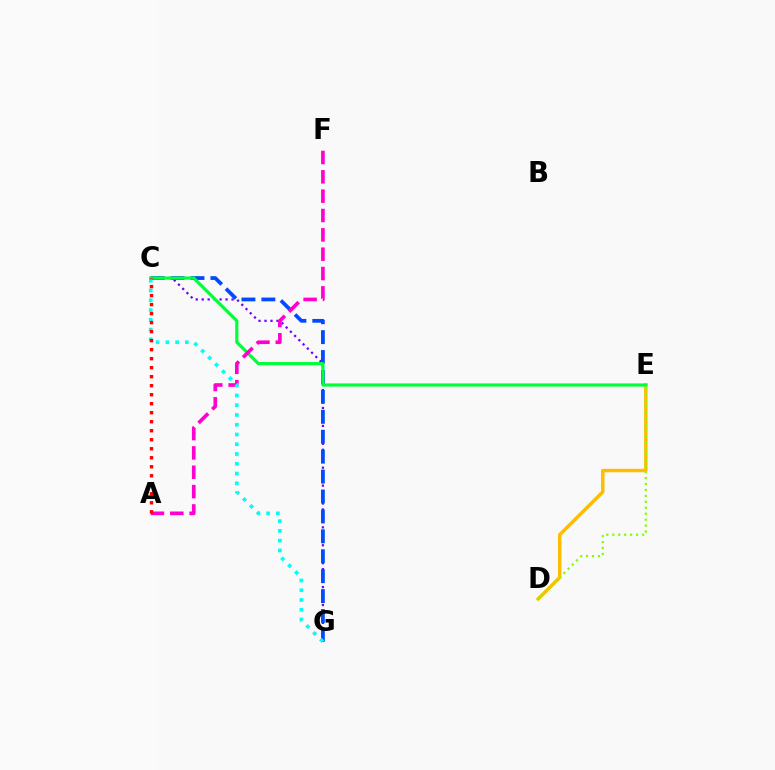{('D', 'E'): [{'color': '#ffbd00', 'line_style': 'solid', 'thickness': 2.5}, {'color': '#84ff00', 'line_style': 'dotted', 'thickness': 1.62}], ('C', 'G'): [{'color': '#7200ff', 'line_style': 'dotted', 'thickness': 1.62}, {'color': '#004bff', 'line_style': 'dashed', 'thickness': 2.71}, {'color': '#00fff6', 'line_style': 'dotted', 'thickness': 2.65}], ('C', 'E'): [{'color': '#00ff39', 'line_style': 'solid', 'thickness': 2.28}], ('A', 'F'): [{'color': '#ff00cf', 'line_style': 'dashed', 'thickness': 2.63}], ('A', 'C'): [{'color': '#ff0000', 'line_style': 'dotted', 'thickness': 2.45}]}